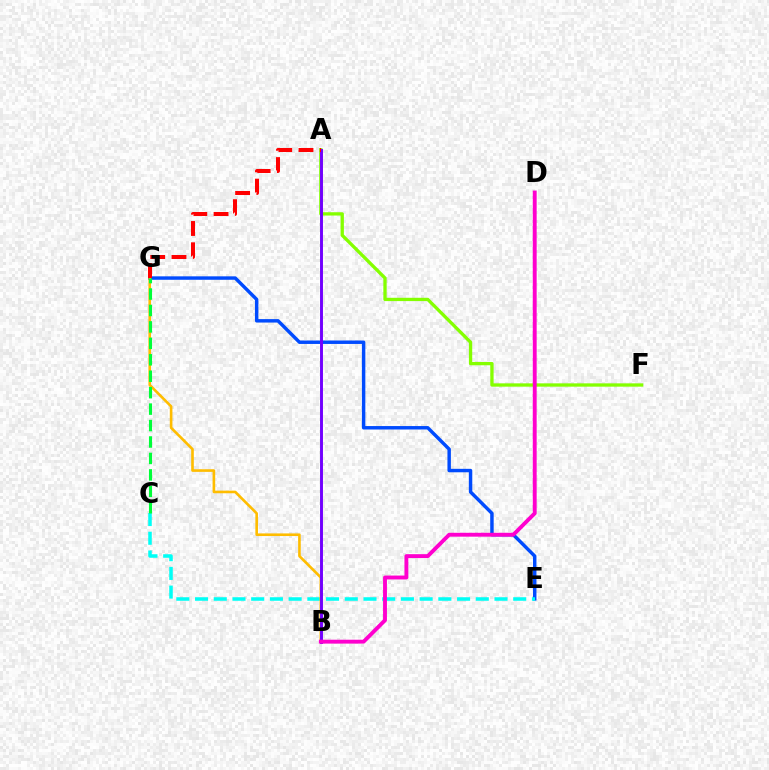{('E', 'G'): [{'color': '#004bff', 'line_style': 'solid', 'thickness': 2.48}], ('A', 'F'): [{'color': '#84ff00', 'line_style': 'solid', 'thickness': 2.38}], ('C', 'E'): [{'color': '#00fff6', 'line_style': 'dashed', 'thickness': 2.54}], ('B', 'G'): [{'color': '#ffbd00', 'line_style': 'solid', 'thickness': 1.89}], ('A', 'B'): [{'color': '#7200ff', 'line_style': 'solid', 'thickness': 2.11}], ('C', 'G'): [{'color': '#00ff39', 'line_style': 'dashed', 'thickness': 2.23}], ('A', 'G'): [{'color': '#ff0000', 'line_style': 'dashed', 'thickness': 2.89}], ('B', 'D'): [{'color': '#ff00cf', 'line_style': 'solid', 'thickness': 2.8}]}